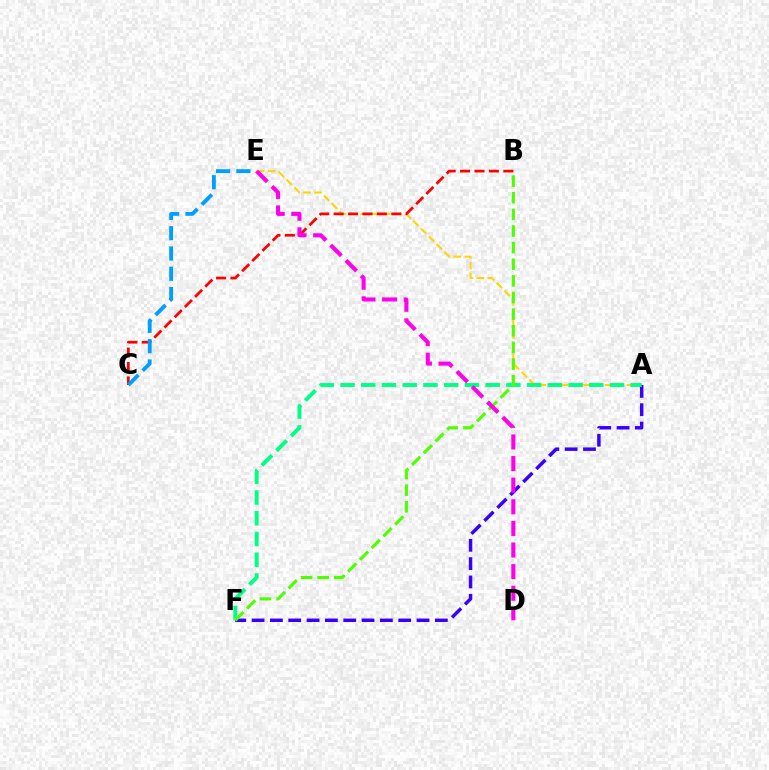{('A', 'E'): [{'color': '#ffd500', 'line_style': 'dashed', 'thickness': 1.5}], ('B', 'C'): [{'color': '#ff0000', 'line_style': 'dashed', 'thickness': 1.96}], ('A', 'F'): [{'color': '#3700ff', 'line_style': 'dashed', 'thickness': 2.49}, {'color': '#00ff86', 'line_style': 'dashed', 'thickness': 2.82}], ('B', 'F'): [{'color': '#4fff00', 'line_style': 'dashed', 'thickness': 2.26}], ('C', 'E'): [{'color': '#009eff', 'line_style': 'dashed', 'thickness': 2.76}], ('D', 'E'): [{'color': '#ff00ed', 'line_style': 'dashed', 'thickness': 2.94}]}